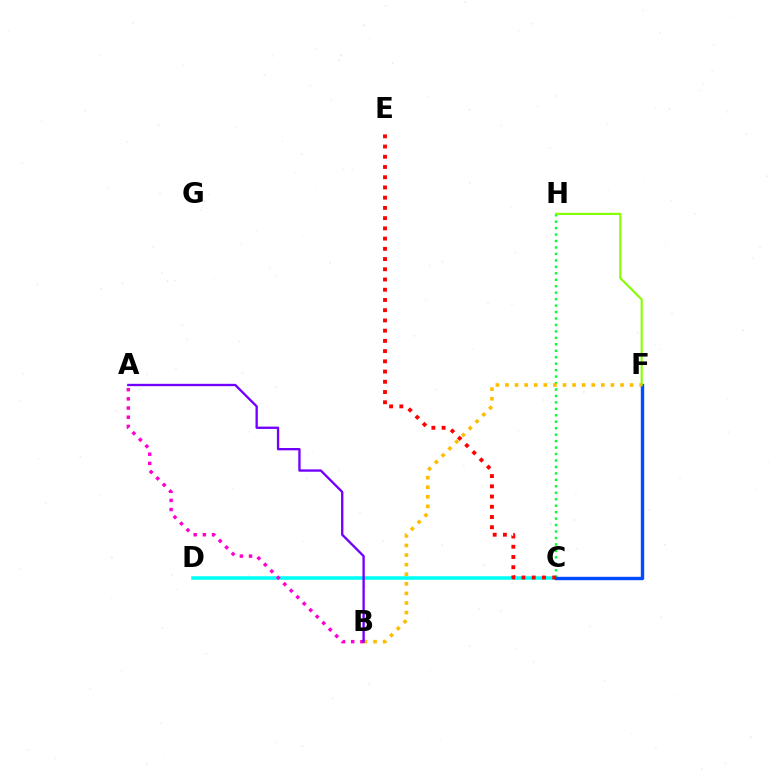{('C', 'D'): [{'color': '#00fff6', 'line_style': 'solid', 'thickness': 2.55}], ('C', 'H'): [{'color': '#00ff39', 'line_style': 'dotted', 'thickness': 1.75}], ('C', 'F'): [{'color': '#004bff', 'line_style': 'solid', 'thickness': 2.45}], ('C', 'E'): [{'color': '#ff0000', 'line_style': 'dotted', 'thickness': 2.78}], ('A', 'B'): [{'color': '#ff00cf', 'line_style': 'dotted', 'thickness': 2.49}, {'color': '#7200ff', 'line_style': 'solid', 'thickness': 1.69}], ('F', 'H'): [{'color': '#84ff00', 'line_style': 'solid', 'thickness': 1.53}], ('B', 'F'): [{'color': '#ffbd00', 'line_style': 'dotted', 'thickness': 2.6}]}